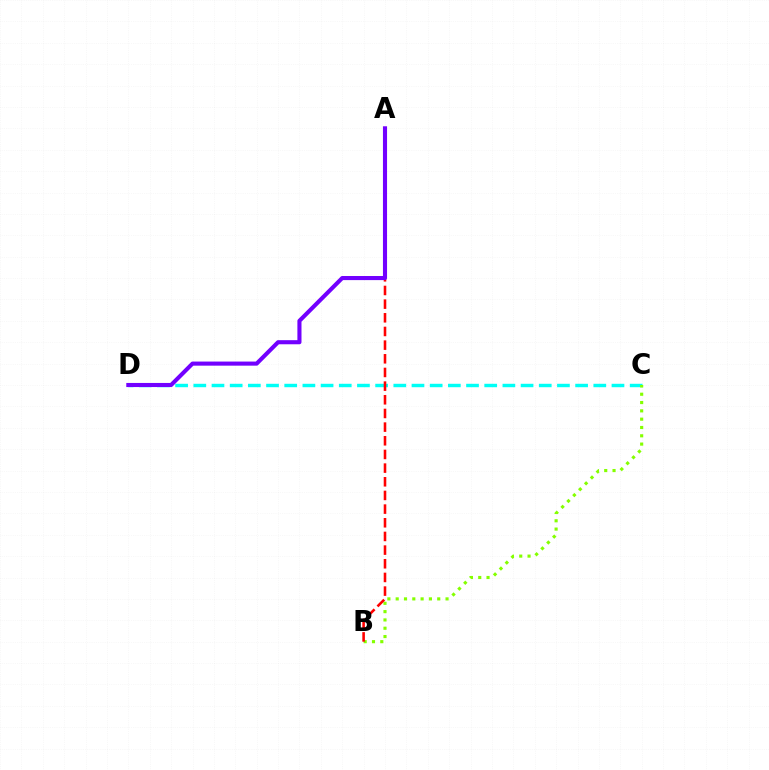{('C', 'D'): [{'color': '#00fff6', 'line_style': 'dashed', 'thickness': 2.47}], ('B', 'C'): [{'color': '#84ff00', 'line_style': 'dotted', 'thickness': 2.26}], ('A', 'B'): [{'color': '#ff0000', 'line_style': 'dashed', 'thickness': 1.86}], ('A', 'D'): [{'color': '#7200ff', 'line_style': 'solid', 'thickness': 2.95}]}